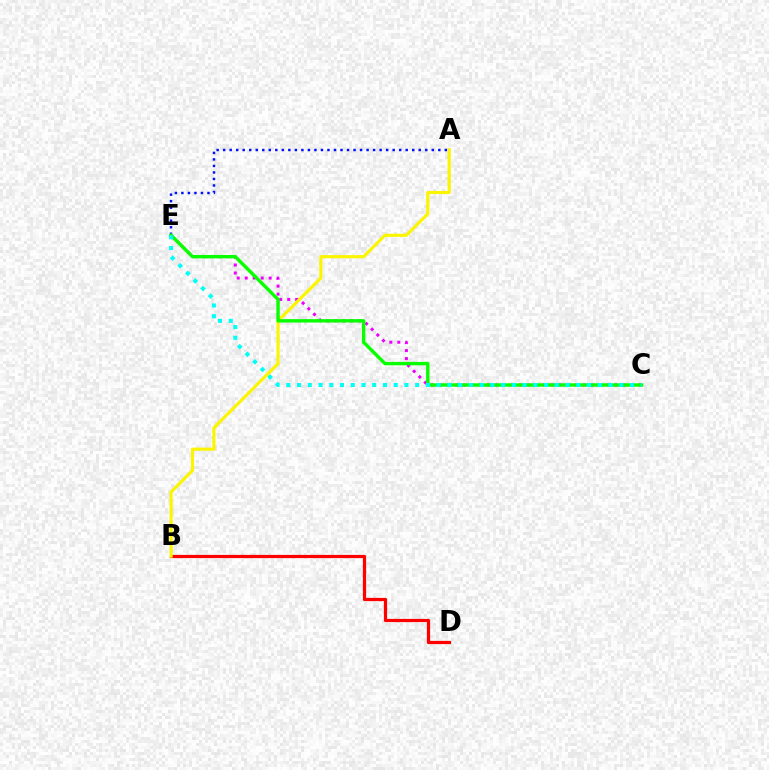{('C', 'E'): [{'color': '#ee00ff', 'line_style': 'dotted', 'thickness': 2.17}, {'color': '#08ff00', 'line_style': 'solid', 'thickness': 2.45}, {'color': '#00fff6', 'line_style': 'dotted', 'thickness': 2.92}], ('B', 'D'): [{'color': '#ff0000', 'line_style': 'solid', 'thickness': 2.32}], ('A', 'B'): [{'color': '#fcf500', 'line_style': 'solid', 'thickness': 2.26}], ('A', 'E'): [{'color': '#0010ff', 'line_style': 'dotted', 'thickness': 1.77}]}